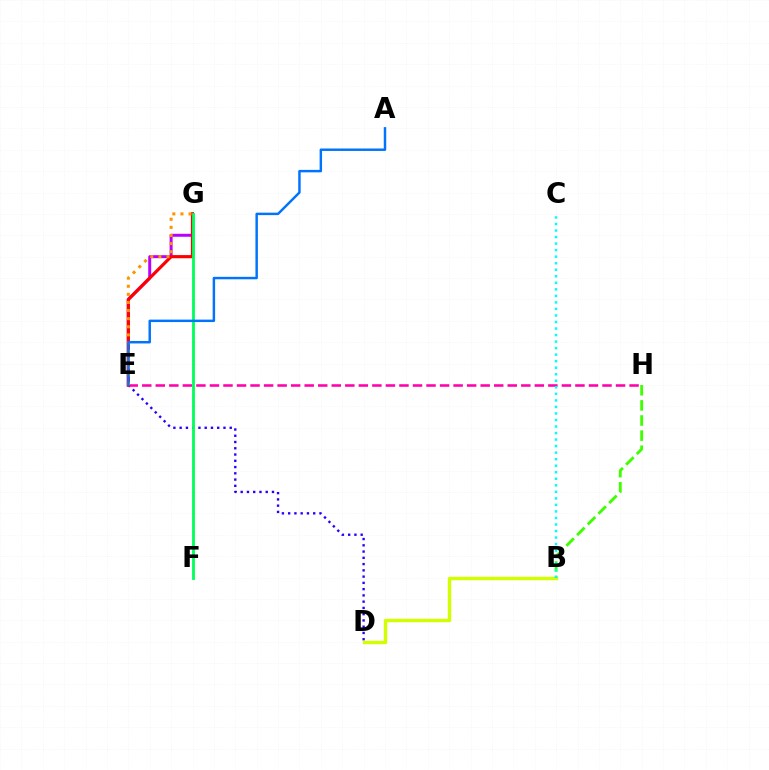{('E', 'G'): [{'color': '#b900ff', 'line_style': 'solid', 'thickness': 2.15}, {'color': '#ff0000', 'line_style': 'solid', 'thickness': 2.28}, {'color': '#ff9400', 'line_style': 'dotted', 'thickness': 2.2}], ('D', 'E'): [{'color': '#2500ff', 'line_style': 'dotted', 'thickness': 1.7}], ('B', 'D'): [{'color': '#d1ff00', 'line_style': 'solid', 'thickness': 2.45}], ('E', 'H'): [{'color': '#ff00ac', 'line_style': 'dashed', 'thickness': 1.84}], ('B', 'H'): [{'color': '#3dff00', 'line_style': 'dashed', 'thickness': 2.05}], ('B', 'C'): [{'color': '#00fff6', 'line_style': 'dotted', 'thickness': 1.77}], ('F', 'G'): [{'color': '#00ff5c', 'line_style': 'solid', 'thickness': 2.04}], ('A', 'E'): [{'color': '#0074ff', 'line_style': 'solid', 'thickness': 1.77}]}